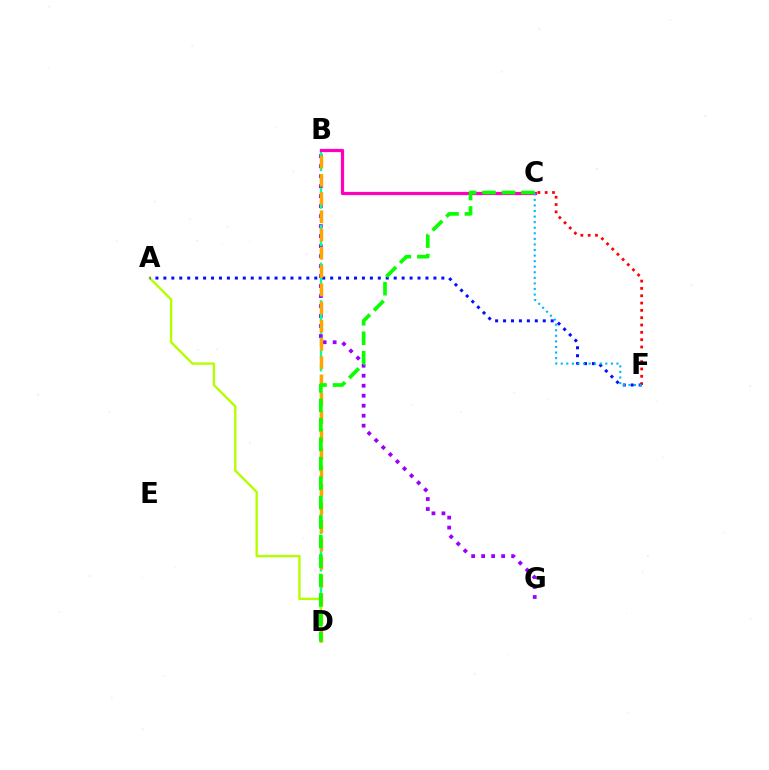{('B', 'G'): [{'color': '#9b00ff', 'line_style': 'dotted', 'thickness': 2.71}], ('B', 'D'): [{'color': '#00ff9d', 'line_style': 'dashed', 'thickness': 1.7}, {'color': '#ffa500', 'line_style': 'dashed', 'thickness': 2.48}], ('B', 'C'): [{'color': '#ff00bd', 'line_style': 'solid', 'thickness': 2.33}], ('C', 'F'): [{'color': '#ff0000', 'line_style': 'dotted', 'thickness': 1.99}, {'color': '#00b5ff', 'line_style': 'dotted', 'thickness': 1.51}], ('A', 'D'): [{'color': '#b3ff00', 'line_style': 'solid', 'thickness': 1.71}], ('A', 'F'): [{'color': '#0010ff', 'line_style': 'dotted', 'thickness': 2.16}], ('C', 'D'): [{'color': '#08ff00', 'line_style': 'dashed', 'thickness': 2.64}]}